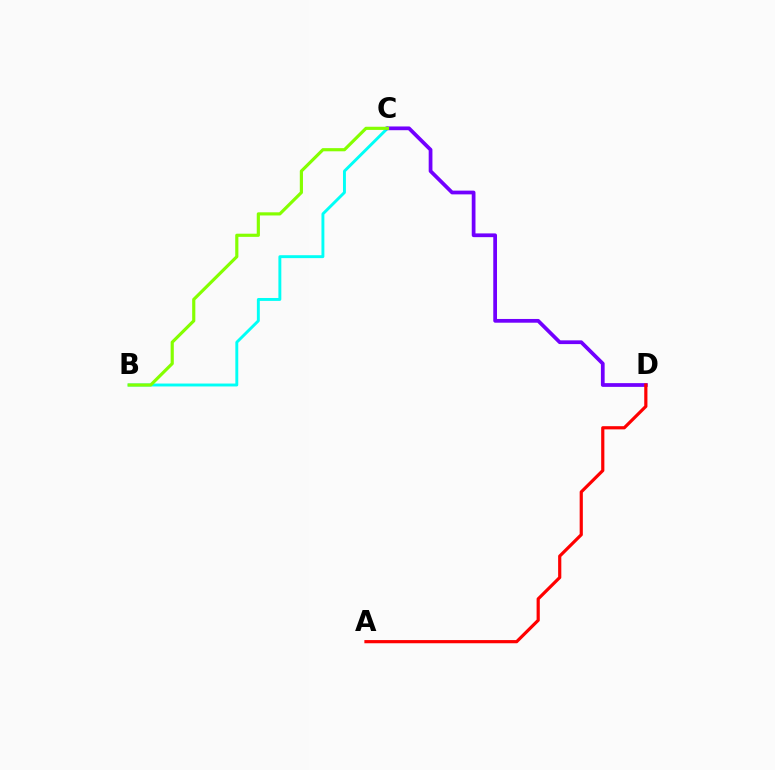{('B', 'C'): [{'color': '#00fff6', 'line_style': 'solid', 'thickness': 2.1}, {'color': '#84ff00', 'line_style': 'solid', 'thickness': 2.28}], ('C', 'D'): [{'color': '#7200ff', 'line_style': 'solid', 'thickness': 2.69}], ('A', 'D'): [{'color': '#ff0000', 'line_style': 'solid', 'thickness': 2.29}]}